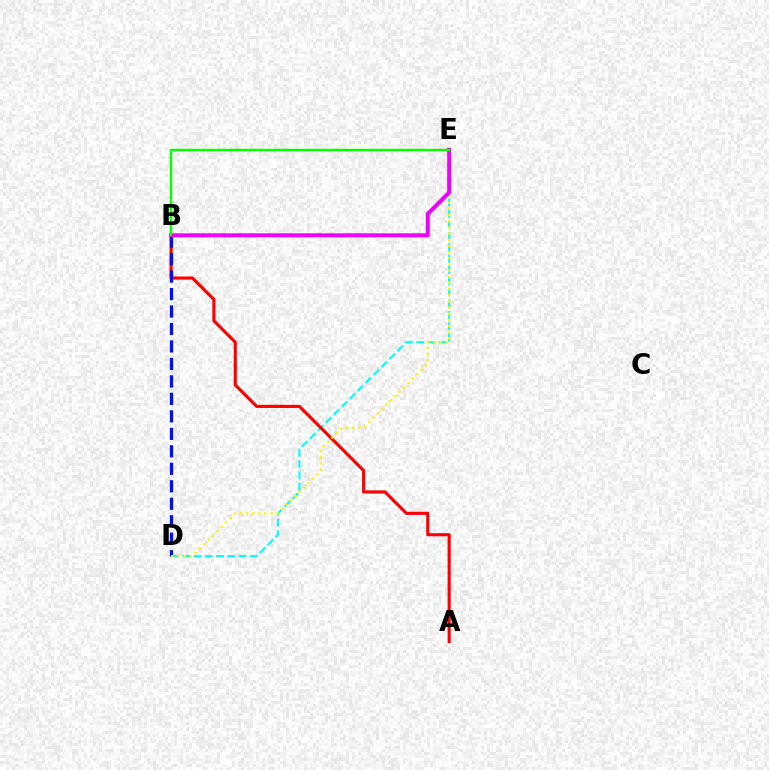{('D', 'E'): [{'color': '#00fff6', 'line_style': 'dashed', 'thickness': 1.53}, {'color': '#fcf500', 'line_style': 'dotted', 'thickness': 1.67}], ('A', 'B'): [{'color': '#ff0000', 'line_style': 'solid', 'thickness': 2.25}], ('B', 'D'): [{'color': '#0010ff', 'line_style': 'dashed', 'thickness': 2.37}], ('B', 'E'): [{'color': '#ee00ff', 'line_style': 'solid', 'thickness': 2.87}, {'color': '#08ff00', 'line_style': 'solid', 'thickness': 1.75}]}